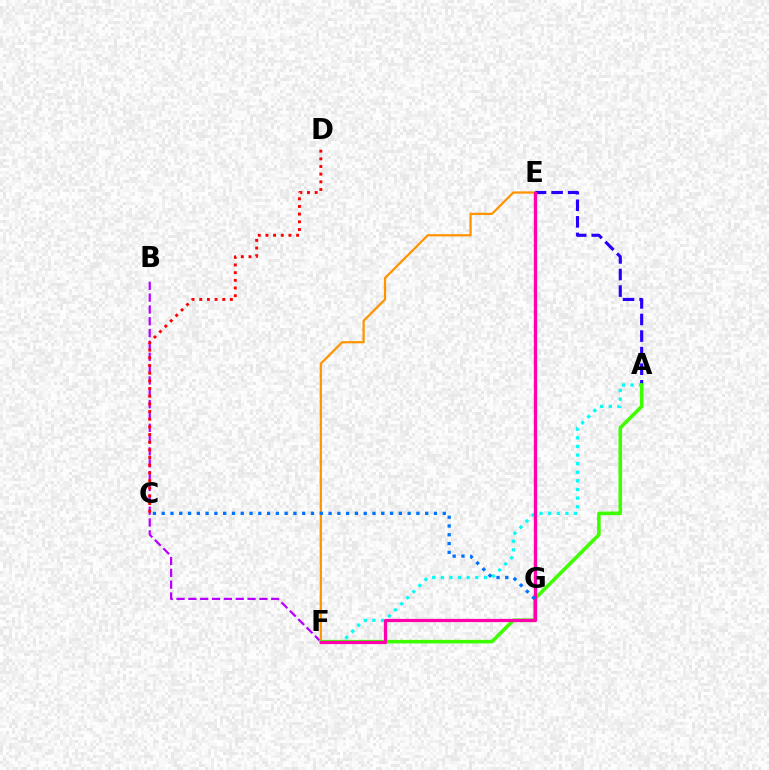{('E', 'G'): [{'color': '#d1ff00', 'line_style': 'dotted', 'thickness': 2.46}, {'color': '#00ff5c', 'line_style': 'dashed', 'thickness': 1.61}], ('B', 'F'): [{'color': '#b900ff', 'line_style': 'dashed', 'thickness': 1.61}], ('A', 'E'): [{'color': '#2500ff', 'line_style': 'dashed', 'thickness': 2.25}], ('A', 'F'): [{'color': '#00fff6', 'line_style': 'dotted', 'thickness': 2.34}, {'color': '#3dff00', 'line_style': 'solid', 'thickness': 2.58}], ('E', 'F'): [{'color': '#ff9400', 'line_style': 'solid', 'thickness': 1.62}, {'color': '#ff00ac', 'line_style': 'solid', 'thickness': 2.33}], ('C', 'D'): [{'color': '#ff0000', 'line_style': 'dotted', 'thickness': 2.08}], ('C', 'G'): [{'color': '#0074ff', 'line_style': 'dotted', 'thickness': 2.39}]}